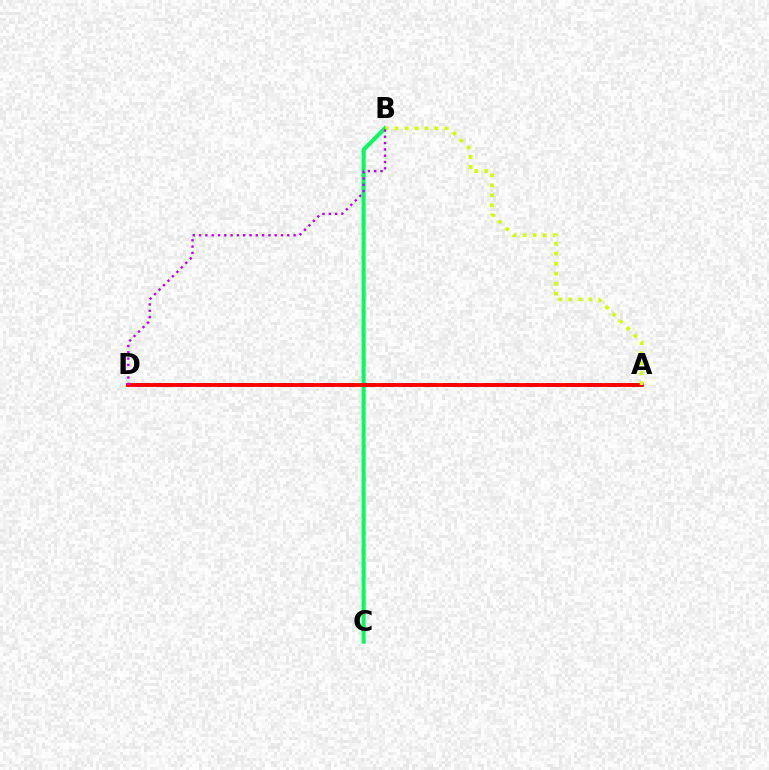{('A', 'D'): [{'color': '#0074ff', 'line_style': 'dashed', 'thickness': 2.78}, {'color': '#ff0000', 'line_style': 'solid', 'thickness': 2.76}], ('B', 'C'): [{'color': '#00ff5c', 'line_style': 'solid', 'thickness': 2.92}], ('A', 'B'): [{'color': '#d1ff00', 'line_style': 'dotted', 'thickness': 2.72}], ('B', 'D'): [{'color': '#b900ff', 'line_style': 'dotted', 'thickness': 1.71}]}